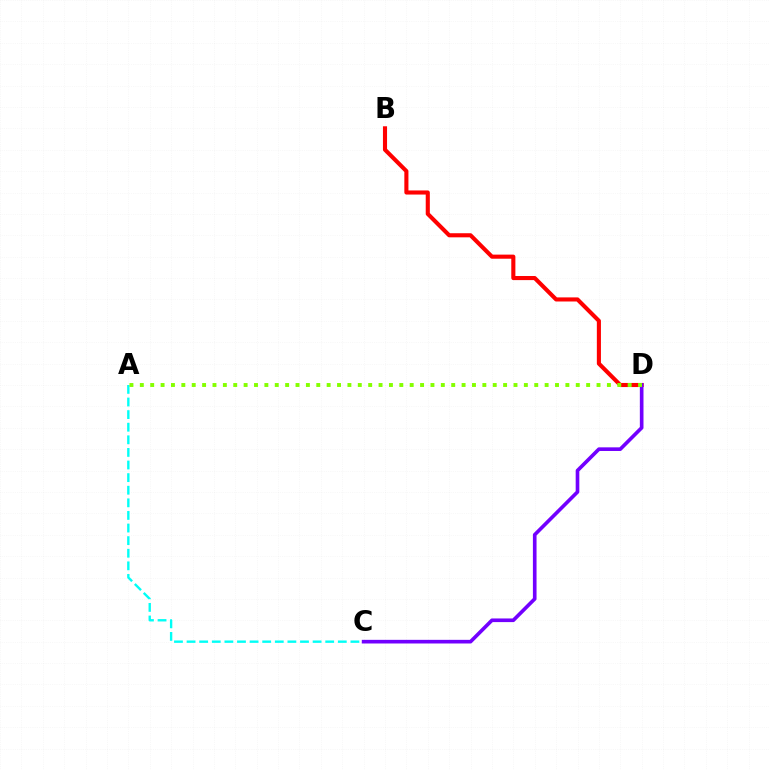{('A', 'C'): [{'color': '#00fff6', 'line_style': 'dashed', 'thickness': 1.71}], ('B', 'D'): [{'color': '#ff0000', 'line_style': 'solid', 'thickness': 2.95}], ('C', 'D'): [{'color': '#7200ff', 'line_style': 'solid', 'thickness': 2.62}], ('A', 'D'): [{'color': '#84ff00', 'line_style': 'dotted', 'thickness': 2.82}]}